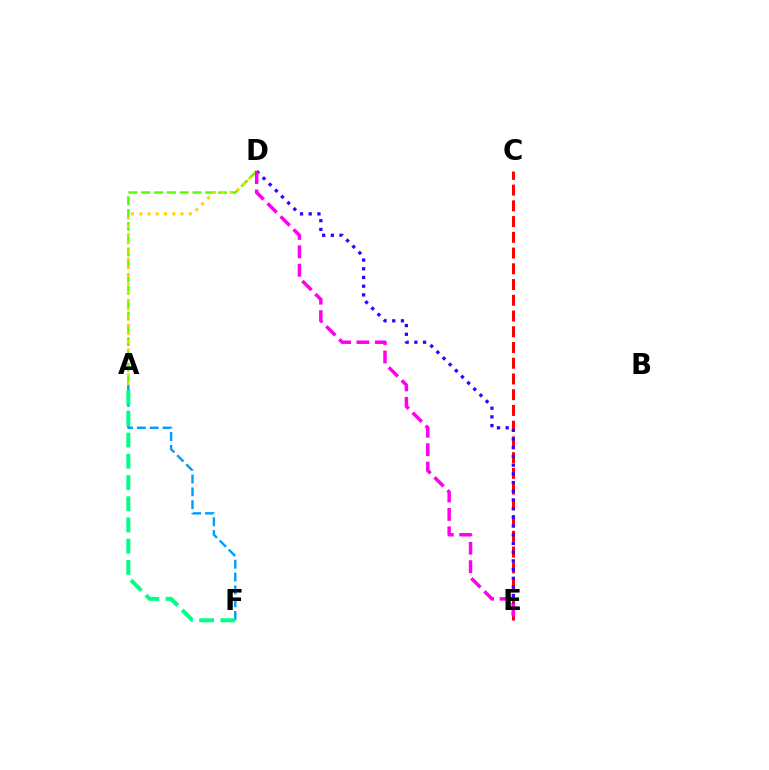{('C', 'E'): [{'color': '#ff0000', 'line_style': 'dashed', 'thickness': 2.14}], ('A', 'D'): [{'color': '#4fff00', 'line_style': 'dashed', 'thickness': 1.74}, {'color': '#ffd500', 'line_style': 'dotted', 'thickness': 2.24}], ('A', 'F'): [{'color': '#009eff', 'line_style': 'dashed', 'thickness': 1.74}, {'color': '#00ff86', 'line_style': 'dashed', 'thickness': 2.88}], ('D', 'E'): [{'color': '#3700ff', 'line_style': 'dotted', 'thickness': 2.36}, {'color': '#ff00ed', 'line_style': 'dashed', 'thickness': 2.5}]}